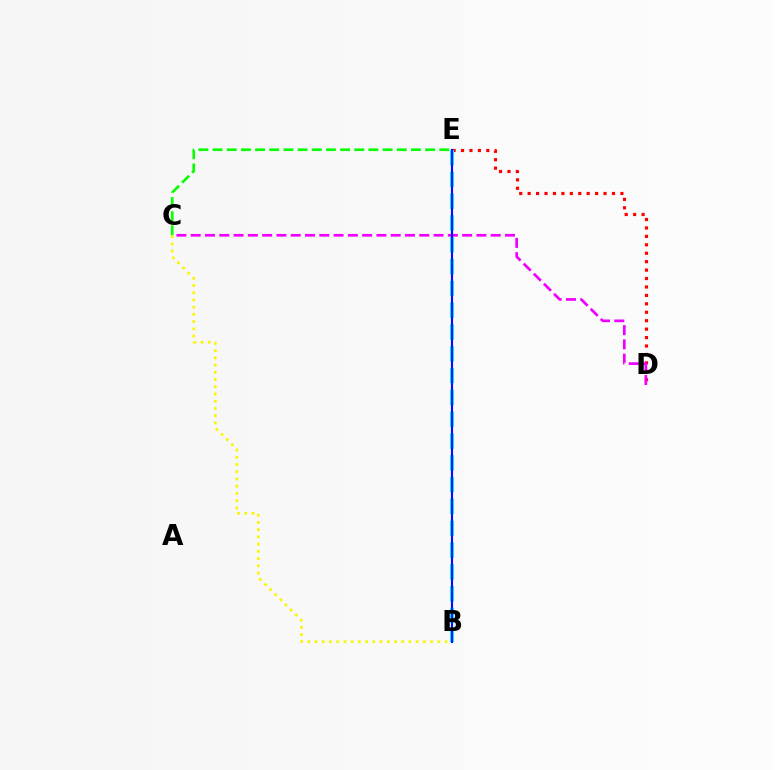{('D', 'E'): [{'color': '#ff0000', 'line_style': 'dotted', 'thickness': 2.29}], ('C', 'E'): [{'color': '#08ff00', 'line_style': 'dashed', 'thickness': 1.93}], ('C', 'D'): [{'color': '#ee00ff', 'line_style': 'dashed', 'thickness': 1.94}], ('B', 'C'): [{'color': '#fcf500', 'line_style': 'dotted', 'thickness': 1.96}], ('B', 'E'): [{'color': '#00fff6', 'line_style': 'dashed', 'thickness': 2.96}, {'color': '#0010ff', 'line_style': 'solid', 'thickness': 1.55}]}